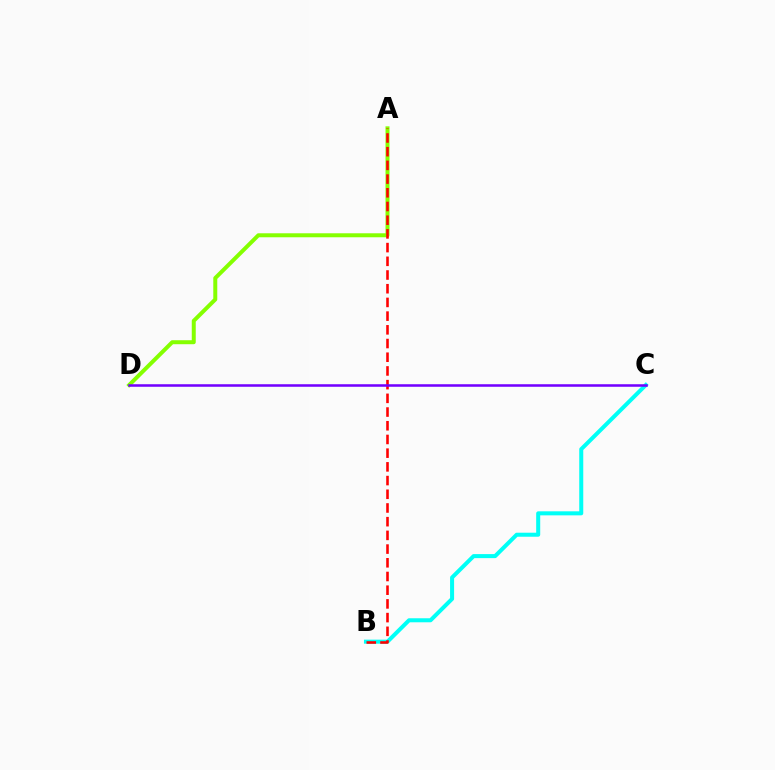{('A', 'D'): [{'color': '#84ff00', 'line_style': 'solid', 'thickness': 2.87}], ('B', 'C'): [{'color': '#00fff6', 'line_style': 'solid', 'thickness': 2.9}], ('A', 'B'): [{'color': '#ff0000', 'line_style': 'dashed', 'thickness': 1.86}], ('C', 'D'): [{'color': '#7200ff', 'line_style': 'solid', 'thickness': 1.83}]}